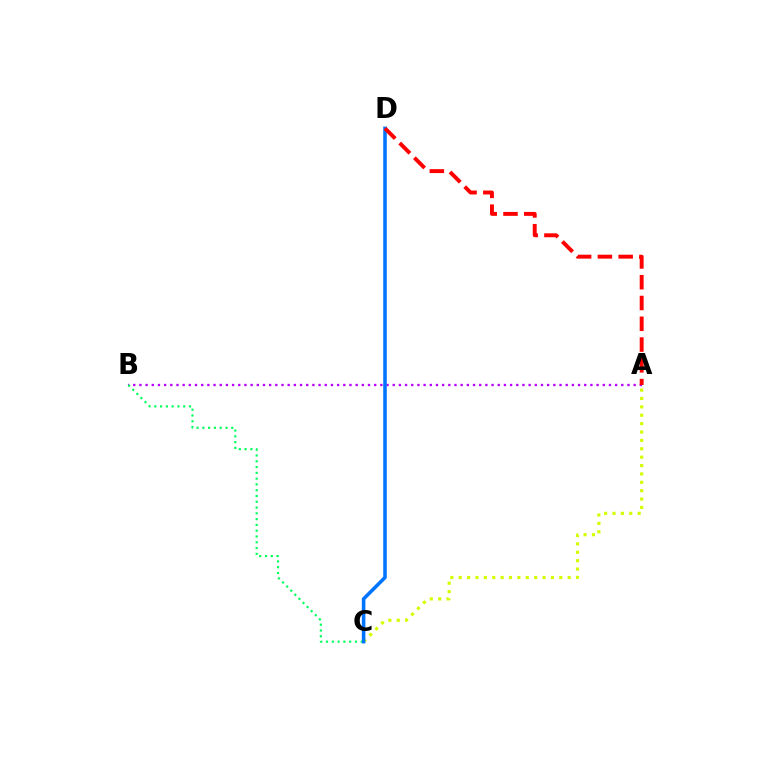{('A', 'B'): [{'color': '#b900ff', 'line_style': 'dotted', 'thickness': 1.68}], ('B', 'C'): [{'color': '#00ff5c', 'line_style': 'dotted', 'thickness': 1.57}], ('A', 'C'): [{'color': '#d1ff00', 'line_style': 'dotted', 'thickness': 2.28}], ('C', 'D'): [{'color': '#0074ff', 'line_style': 'solid', 'thickness': 2.56}], ('A', 'D'): [{'color': '#ff0000', 'line_style': 'dashed', 'thickness': 2.82}]}